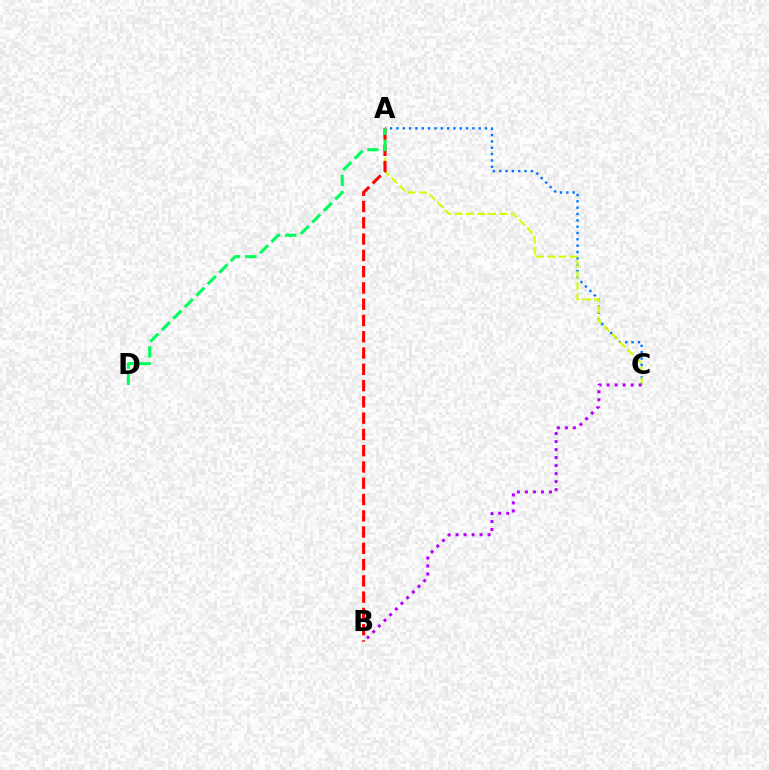{('A', 'C'): [{'color': '#0074ff', 'line_style': 'dotted', 'thickness': 1.72}, {'color': '#d1ff00', 'line_style': 'dashed', 'thickness': 1.52}], ('A', 'B'): [{'color': '#ff0000', 'line_style': 'dashed', 'thickness': 2.21}], ('A', 'D'): [{'color': '#00ff5c', 'line_style': 'dashed', 'thickness': 2.21}], ('B', 'C'): [{'color': '#b900ff', 'line_style': 'dotted', 'thickness': 2.18}]}